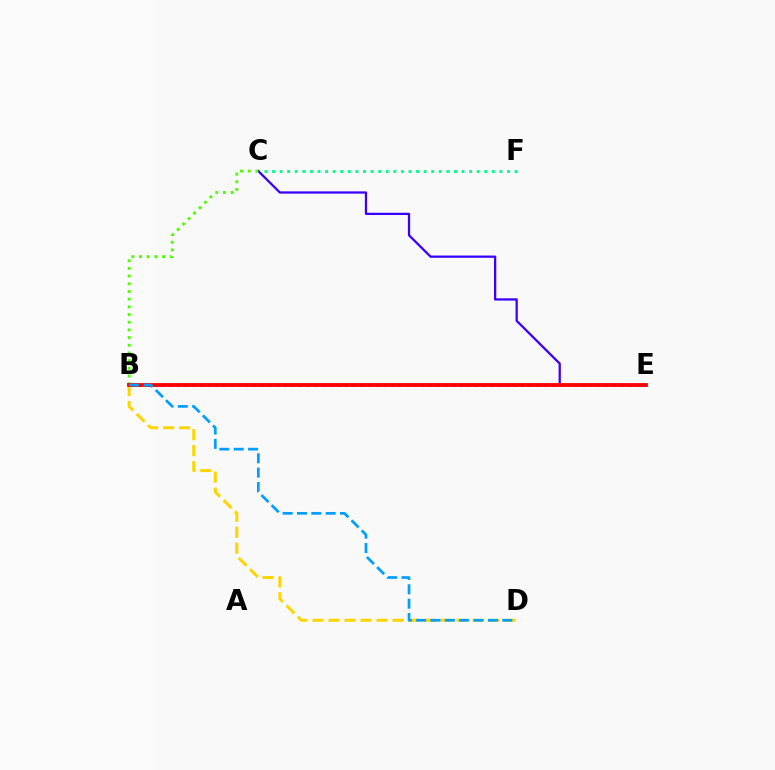{('B', 'E'): [{'color': '#ff00ed', 'line_style': 'dotted', 'thickness': 2.08}, {'color': '#ff0000', 'line_style': 'solid', 'thickness': 2.74}], ('C', 'F'): [{'color': '#00ff86', 'line_style': 'dotted', 'thickness': 2.06}], ('B', 'D'): [{'color': '#ffd500', 'line_style': 'dashed', 'thickness': 2.17}, {'color': '#009eff', 'line_style': 'dashed', 'thickness': 1.95}], ('C', 'E'): [{'color': '#3700ff', 'line_style': 'solid', 'thickness': 1.63}], ('B', 'C'): [{'color': '#4fff00', 'line_style': 'dotted', 'thickness': 2.09}]}